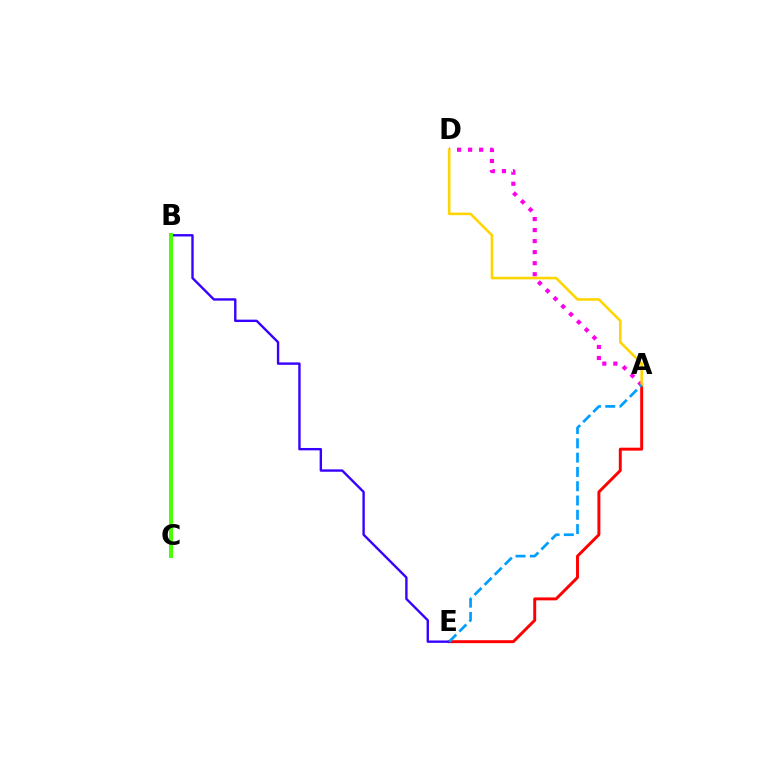{('A', 'E'): [{'color': '#ff0000', 'line_style': 'solid', 'thickness': 2.12}, {'color': '#009eff', 'line_style': 'dashed', 'thickness': 1.94}], ('B', 'E'): [{'color': '#3700ff', 'line_style': 'solid', 'thickness': 1.71}], ('B', 'C'): [{'color': '#00ff86', 'line_style': 'solid', 'thickness': 2.9}, {'color': '#4fff00', 'line_style': 'solid', 'thickness': 2.77}], ('A', 'D'): [{'color': '#ff00ed', 'line_style': 'dotted', 'thickness': 3.0}, {'color': '#ffd500', 'line_style': 'solid', 'thickness': 1.86}]}